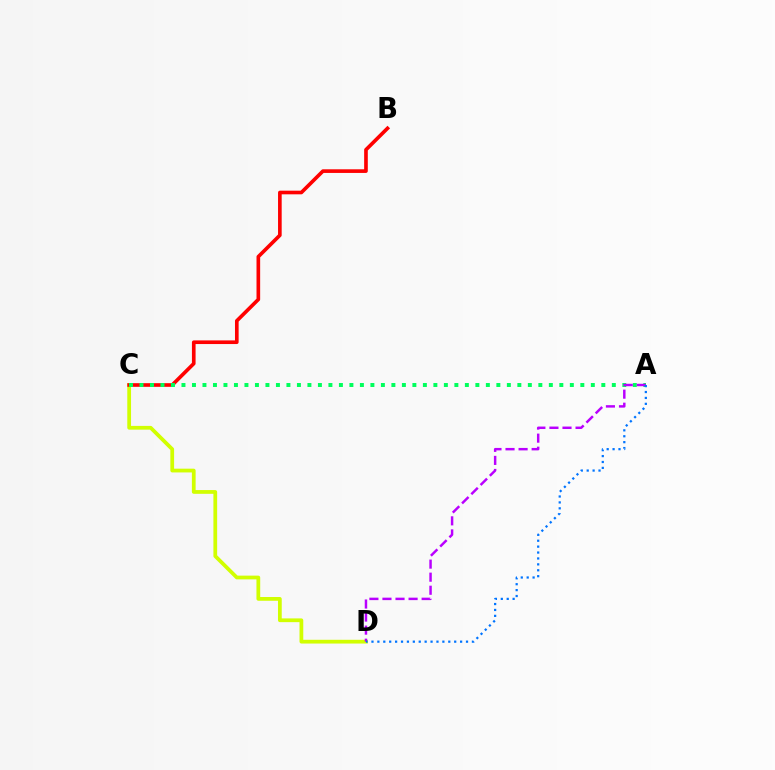{('C', 'D'): [{'color': '#d1ff00', 'line_style': 'solid', 'thickness': 2.7}], ('B', 'C'): [{'color': '#ff0000', 'line_style': 'solid', 'thickness': 2.63}], ('A', 'C'): [{'color': '#00ff5c', 'line_style': 'dotted', 'thickness': 2.85}], ('A', 'D'): [{'color': '#b900ff', 'line_style': 'dashed', 'thickness': 1.77}, {'color': '#0074ff', 'line_style': 'dotted', 'thickness': 1.61}]}